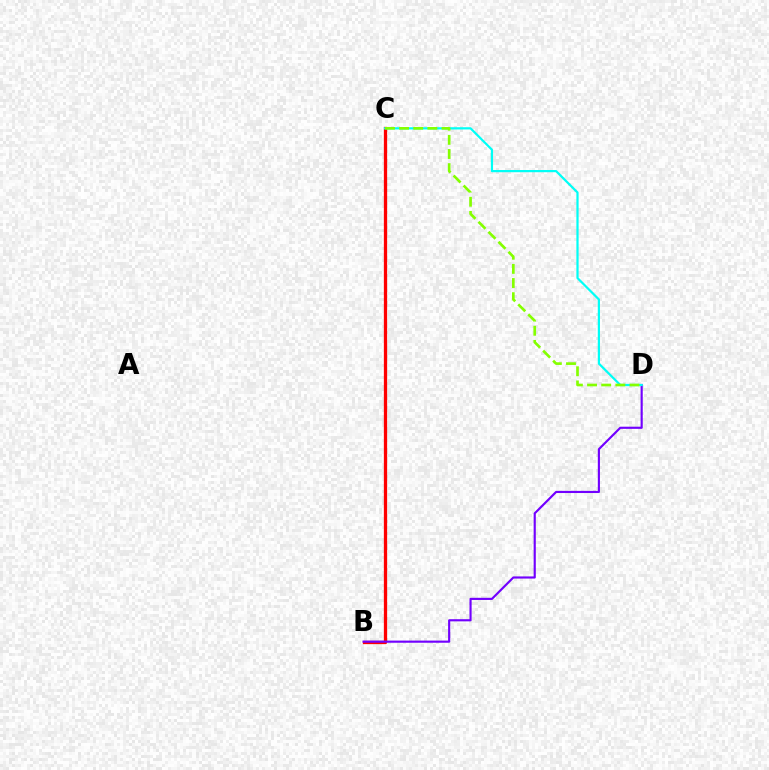{('B', 'C'): [{'color': '#ff0000', 'line_style': 'solid', 'thickness': 2.36}], ('B', 'D'): [{'color': '#7200ff', 'line_style': 'solid', 'thickness': 1.55}], ('C', 'D'): [{'color': '#00fff6', 'line_style': 'solid', 'thickness': 1.6}, {'color': '#84ff00', 'line_style': 'dashed', 'thickness': 1.92}]}